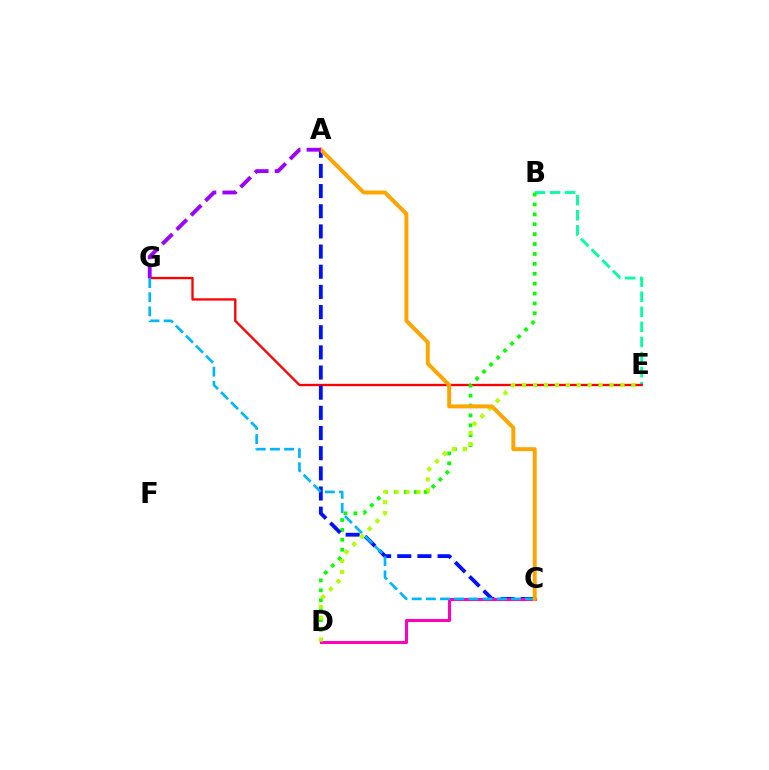{('B', 'E'): [{'color': '#00ff9d', 'line_style': 'dashed', 'thickness': 2.05}], ('E', 'G'): [{'color': '#ff0000', 'line_style': 'solid', 'thickness': 1.68}], ('B', 'D'): [{'color': '#08ff00', 'line_style': 'dotted', 'thickness': 2.69}], ('A', 'C'): [{'color': '#0010ff', 'line_style': 'dashed', 'thickness': 2.74}, {'color': '#ffa500', 'line_style': 'solid', 'thickness': 2.85}], ('C', 'D'): [{'color': '#ff00bd', 'line_style': 'solid', 'thickness': 2.19}], ('C', 'G'): [{'color': '#00b5ff', 'line_style': 'dashed', 'thickness': 1.93}], ('D', 'E'): [{'color': '#b3ff00', 'line_style': 'dotted', 'thickness': 2.97}], ('A', 'G'): [{'color': '#9b00ff', 'line_style': 'dashed', 'thickness': 2.77}]}